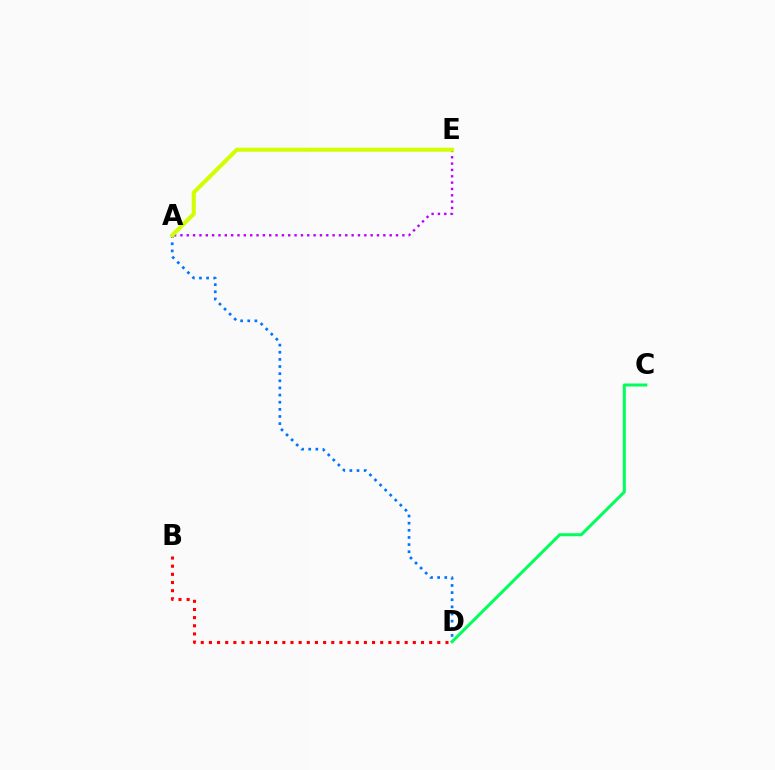{('A', 'D'): [{'color': '#0074ff', 'line_style': 'dotted', 'thickness': 1.94}], ('B', 'D'): [{'color': '#ff0000', 'line_style': 'dotted', 'thickness': 2.22}], ('C', 'D'): [{'color': '#00ff5c', 'line_style': 'solid', 'thickness': 2.18}], ('A', 'E'): [{'color': '#b900ff', 'line_style': 'dotted', 'thickness': 1.72}, {'color': '#d1ff00', 'line_style': 'solid', 'thickness': 2.91}]}